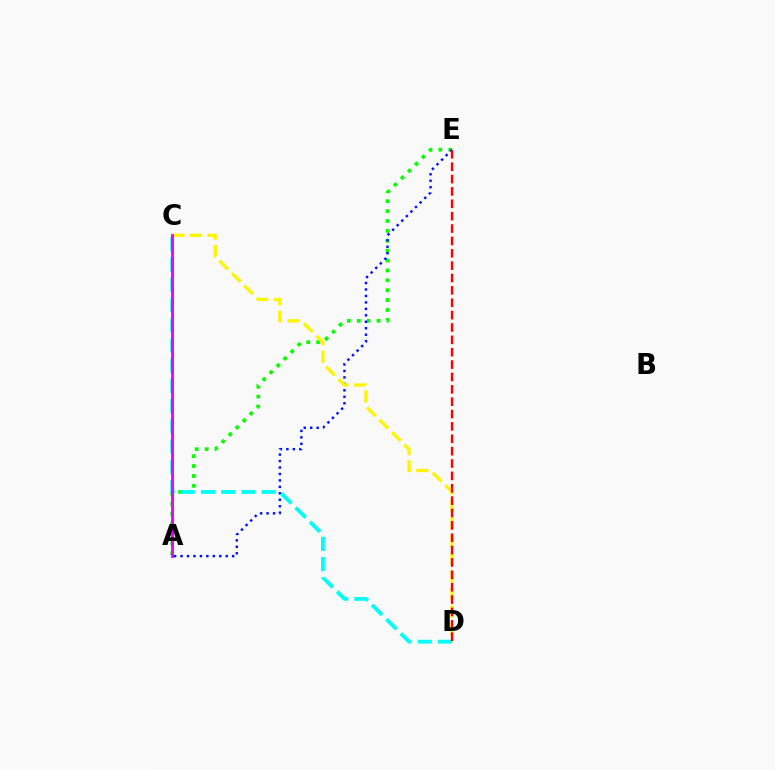{('A', 'E'): [{'color': '#08ff00', 'line_style': 'dotted', 'thickness': 2.69}, {'color': '#0010ff', 'line_style': 'dotted', 'thickness': 1.75}], ('C', 'D'): [{'color': '#fcf500', 'line_style': 'dashed', 'thickness': 2.39}, {'color': '#00fff6', 'line_style': 'dashed', 'thickness': 2.75}], ('D', 'E'): [{'color': '#ff0000', 'line_style': 'dashed', 'thickness': 1.68}], ('A', 'C'): [{'color': '#ee00ff', 'line_style': 'solid', 'thickness': 2.07}]}